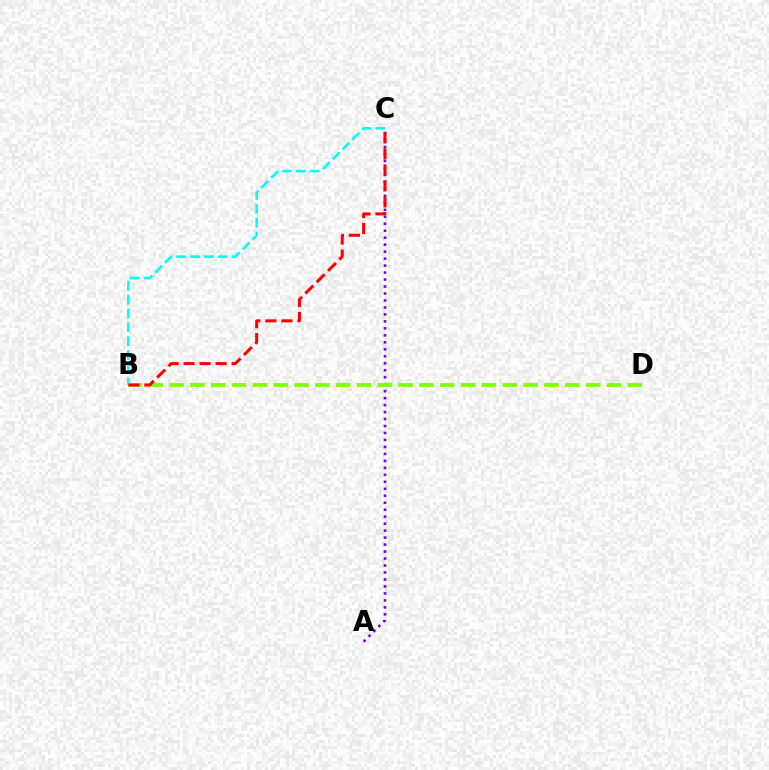{('A', 'C'): [{'color': '#7200ff', 'line_style': 'dotted', 'thickness': 1.9}], ('B', 'C'): [{'color': '#00fff6', 'line_style': 'dashed', 'thickness': 1.88}, {'color': '#ff0000', 'line_style': 'dashed', 'thickness': 2.17}], ('B', 'D'): [{'color': '#84ff00', 'line_style': 'dashed', 'thickness': 2.83}]}